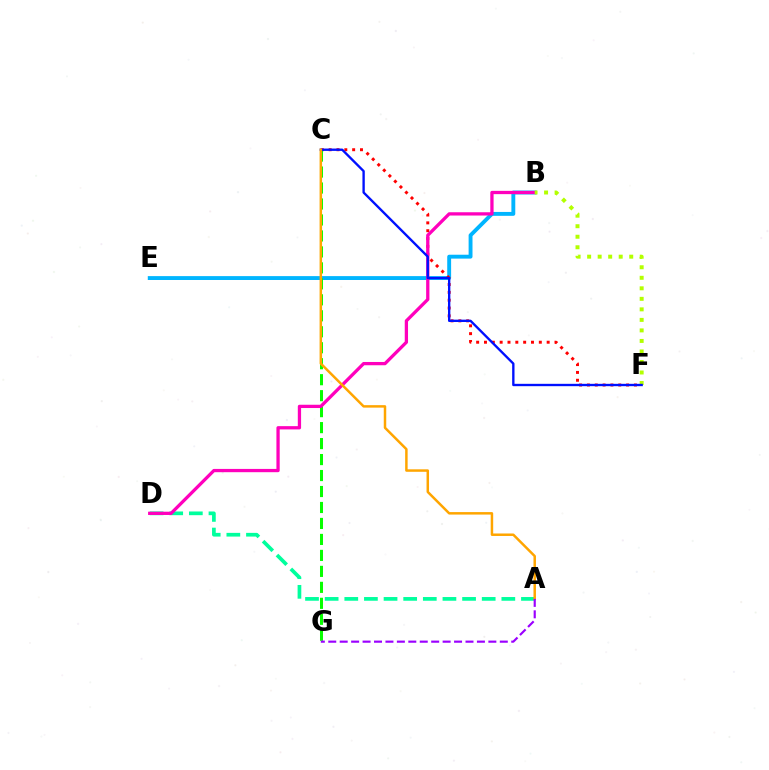{('B', 'E'): [{'color': '#00b5ff', 'line_style': 'solid', 'thickness': 2.8}], ('C', 'F'): [{'color': '#ff0000', 'line_style': 'dotted', 'thickness': 2.13}, {'color': '#0010ff', 'line_style': 'solid', 'thickness': 1.69}], ('A', 'D'): [{'color': '#00ff9d', 'line_style': 'dashed', 'thickness': 2.67}], ('C', 'G'): [{'color': '#08ff00', 'line_style': 'dashed', 'thickness': 2.17}], ('B', 'D'): [{'color': '#ff00bd', 'line_style': 'solid', 'thickness': 2.36}], ('B', 'F'): [{'color': '#b3ff00', 'line_style': 'dotted', 'thickness': 2.86}], ('A', 'C'): [{'color': '#ffa500', 'line_style': 'solid', 'thickness': 1.79}], ('A', 'G'): [{'color': '#9b00ff', 'line_style': 'dashed', 'thickness': 1.55}]}